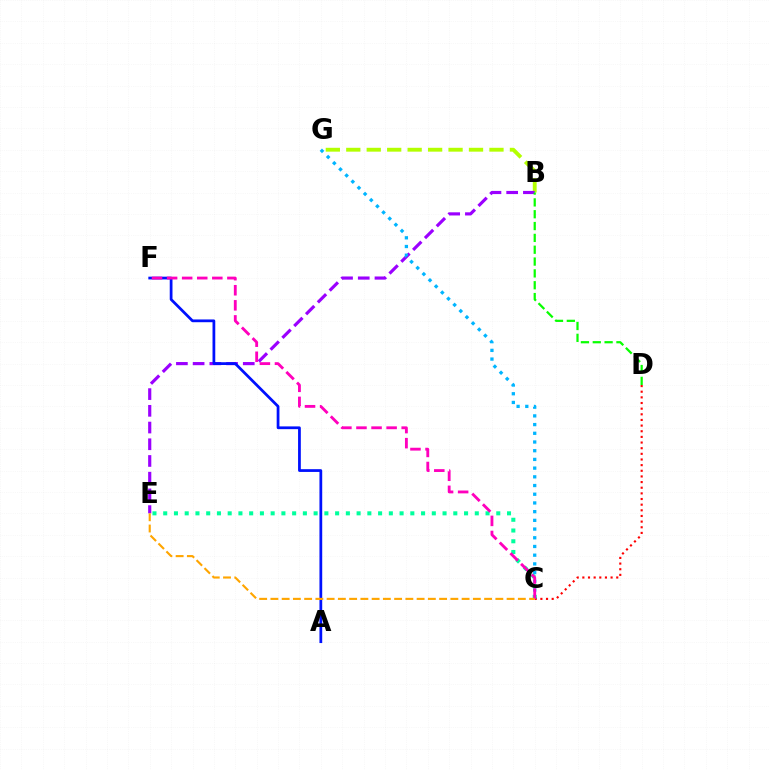{('B', 'G'): [{'color': '#b3ff00', 'line_style': 'dashed', 'thickness': 2.78}], ('C', 'E'): [{'color': '#00ff9d', 'line_style': 'dotted', 'thickness': 2.92}, {'color': '#ffa500', 'line_style': 'dashed', 'thickness': 1.53}], ('C', 'D'): [{'color': '#ff0000', 'line_style': 'dotted', 'thickness': 1.53}], ('B', 'E'): [{'color': '#9b00ff', 'line_style': 'dashed', 'thickness': 2.27}], ('C', 'G'): [{'color': '#00b5ff', 'line_style': 'dotted', 'thickness': 2.37}], ('A', 'F'): [{'color': '#0010ff', 'line_style': 'solid', 'thickness': 1.99}], ('C', 'F'): [{'color': '#ff00bd', 'line_style': 'dashed', 'thickness': 2.05}], ('B', 'D'): [{'color': '#08ff00', 'line_style': 'dashed', 'thickness': 1.61}]}